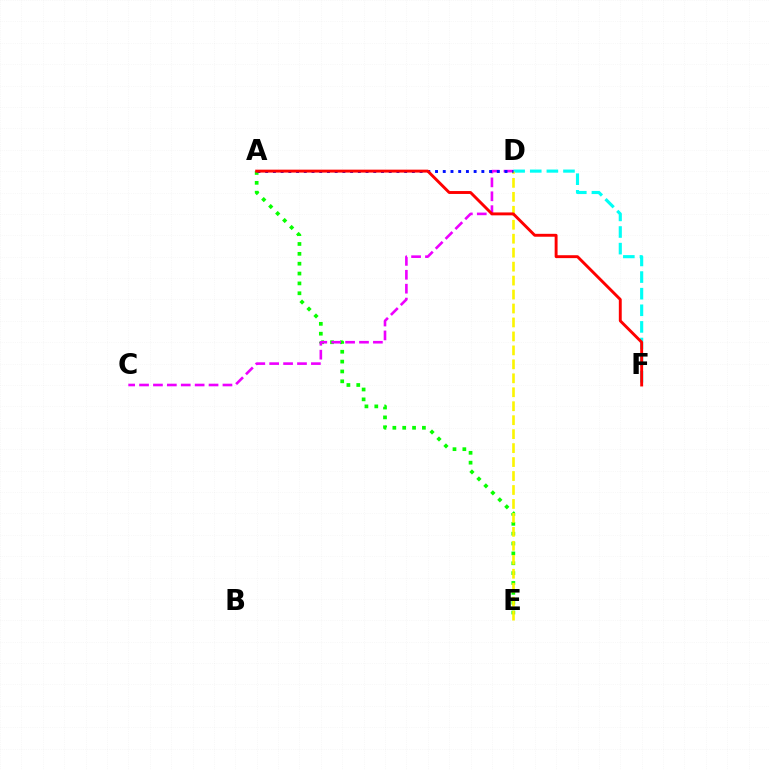{('A', 'E'): [{'color': '#08ff00', 'line_style': 'dotted', 'thickness': 2.68}], ('C', 'D'): [{'color': '#ee00ff', 'line_style': 'dashed', 'thickness': 1.89}], ('D', 'F'): [{'color': '#00fff6', 'line_style': 'dashed', 'thickness': 2.26}], ('D', 'E'): [{'color': '#fcf500', 'line_style': 'dashed', 'thickness': 1.9}], ('A', 'D'): [{'color': '#0010ff', 'line_style': 'dotted', 'thickness': 2.1}], ('A', 'F'): [{'color': '#ff0000', 'line_style': 'solid', 'thickness': 2.09}]}